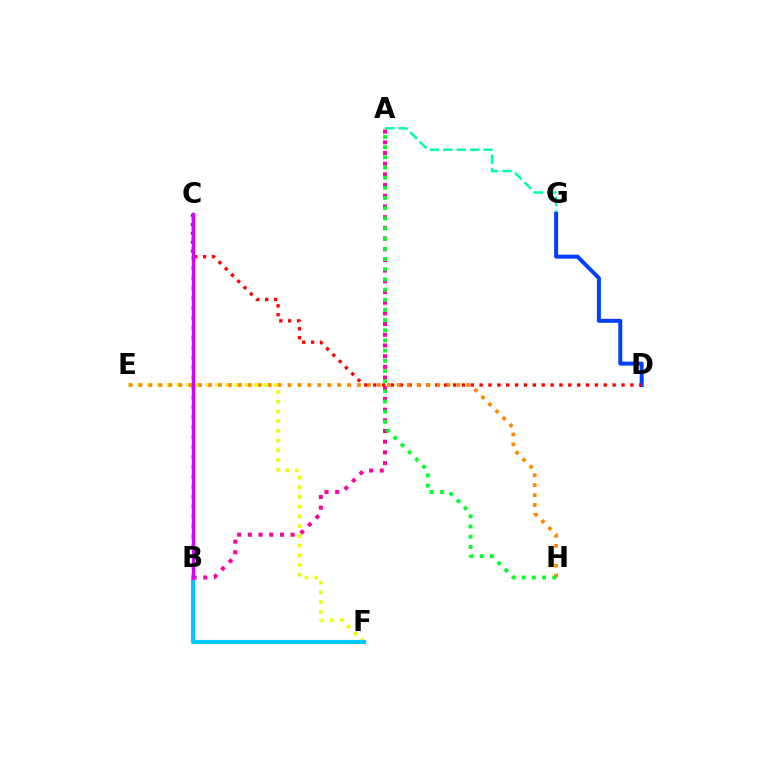{('B', 'C'): [{'color': '#4f00ff', 'line_style': 'dotted', 'thickness': 1.92}, {'color': '#66ff00', 'line_style': 'dotted', 'thickness': 2.7}, {'color': '#d600ff', 'line_style': 'solid', 'thickness': 2.45}], ('E', 'F'): [{'color': '#eeff00', 'line_style': 'dotted', 'thickness': 2.64}], ('A', 'G'): [{'color': '#00ffaf', 'line_style': 'dashed', 'thickness': 1.82}], ('B', 'F'): [{'color': '#00c7ff', 'line_style': 'solid', 'thickness': 2.99}], ('A', 'B'): [{'color': '#ff00a0', 'line_style': 'dotted', 'thickness': 2.91}], ('D', 'G'): [{'color': '#003fff', 'line_style': 'solid', 'thickness': 2.86}], ('C', 'D'): [{'color': '#ff0000', 'line_style': 'dotted', 'thickness': 2.41}], ('E', 'H'): [{'color': '#ff8800', 'line_style': 'dotted', 'thickness': 2.7}], ('A', 'H'): [{'color': '#00ff27', 'line_style': 'dotted', 'thickness': 2.76}]}